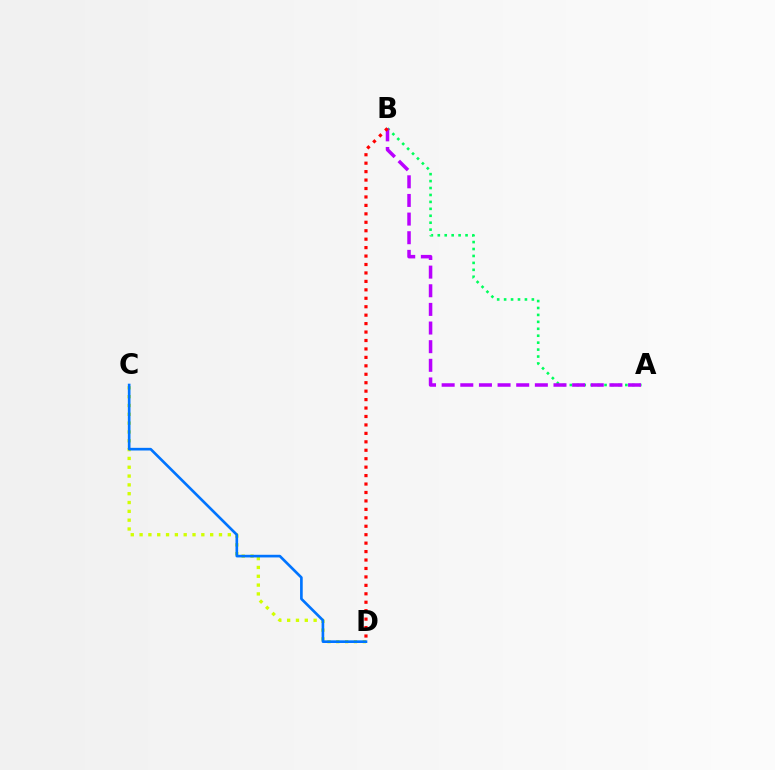{('A', 'B'): [{'color': '#00ff5c', 'line_style': 'dotted', 'thickness': 1.88}, {'color': '#b900ff', 'line_style': 'dashed', 'thickness': 2.53}], ('C', 'D'): [{'color': '#d1ff00', 'line_style': 'dotted', 'thickness': 2.4}, {'color': '#0074ff', 'line_style': 'solid', 'thickness': 1.91}], ('B', 'D'): [{'color': '#ff0000', 'line_style': 'dotted', 'thickness': 2.29}]}